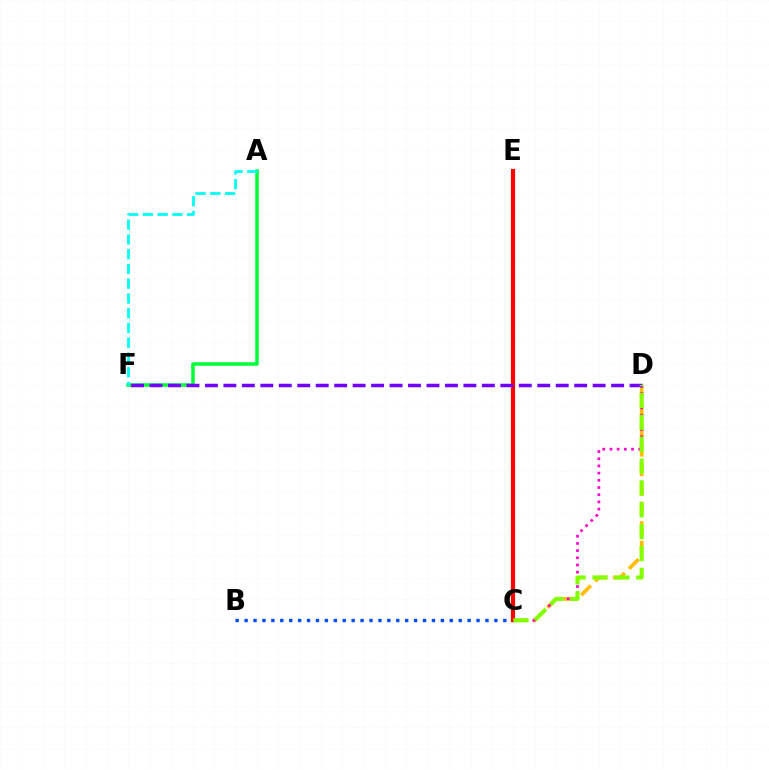{('C', 'D'): [{'color': '#ffbd00', 'line_style': 'dashed', 'thickness': 2.66}, {'color': '#ff00cf', 'line_style': 'dotted', 'thickness': 1.96}, {'color': '#84ff00', 'line_style': 'dashed', 'thickness': 2.97}], ('A', 'F'): [{'color': '#00ff39', 'line_style': 'solid', 'thickness': 2.54}, {'color': '#00fff6', 'line_style': 'dashed', 'thickness': 2.0}], ('B', 'C'): [{'color': '#004bff', 'line_style': 'dotted', 'thickness': 2.42}], ('C', 'E'): [{'color': '#ff0000', 'line_style': 'solid', 'thickness': 3.0}], ('D', 'F'): [{'color': '#7200ff', 'line_style': 'dashed', 'thickness': 2.51}]}